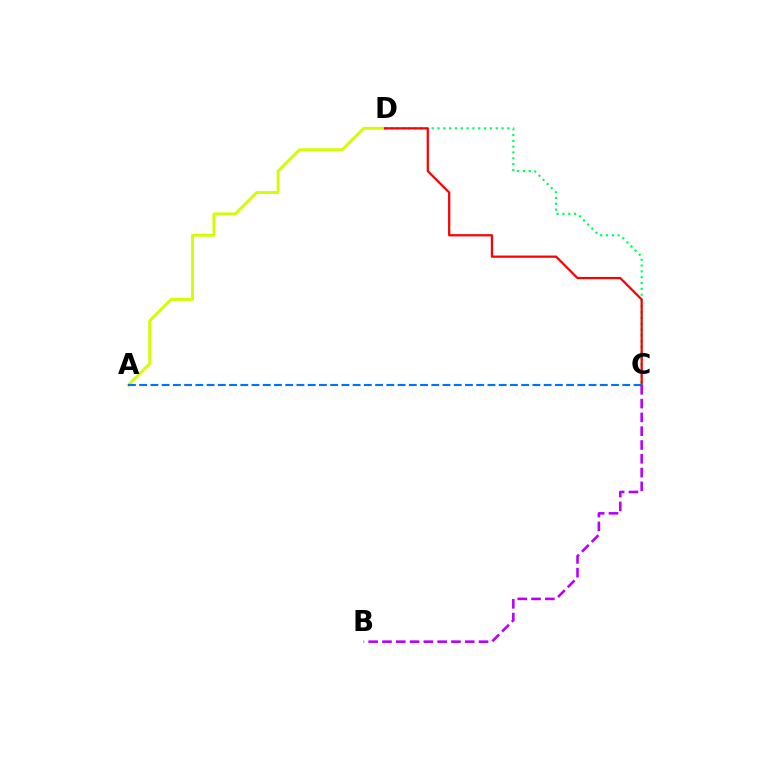{('A', 'D'): [{'color': '#d1ff00', 'line_style': 'solid', 'thickness': 2.08}], ('C', 'D'): [{'color': '#00ff5c', 'line_style': 'dotted', 'thickness': 1.58}, {'color': '#ff0000', 'line_style': 'solid', 'thickness': 1.62}], ('A', 'C'): [{'color': '#0074ff', 'line_style': 'dashed', 'thickness': 1.53}], ('B', 'C'): [{'color': '#b900ff', 'line_style': 'dashed', 'thickness': 1.87}]}